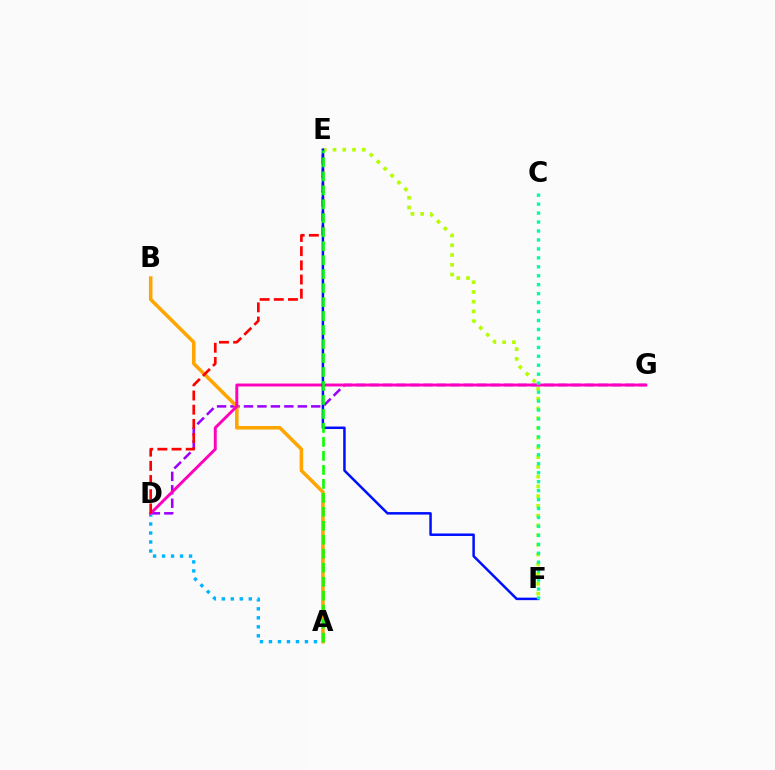{('E', 'F'): [{'color': '#b3ff00', 'line_style': 'dotted', 'thickness': 2.65}, {'color': '#0010ff', 'line_style': 'solid', 'thickness': 1.8}], ('D', 'G'): [{'color': '#9b00ff', 'line_style': 'dashed', 'thickness': 1.83}, {'color': '#ff00bd', 'line_style': 'solid', 'thickness': 2.1}], ('A', 'D'): [{'color': '#00b5ff', 'line_style': 'dotted', 'thickness': 2.44}], ('A', 'B'): [{'color': '#ffa500', 'line_style': 'solid', 'thickness': 2.55}], ('D', 'E'): [{'color': '#ff0000', 'line_style': 'dashed', 'thickness': 1.93}], ('C', 'F'): [{'color': '#00ff9d', 'line_style': 'dotted', 'thickness': 2.43}], ('A', 'E'): [{'color': '#08ff00', 'line_style': 'dashed', 'thickness': 1.9}]}